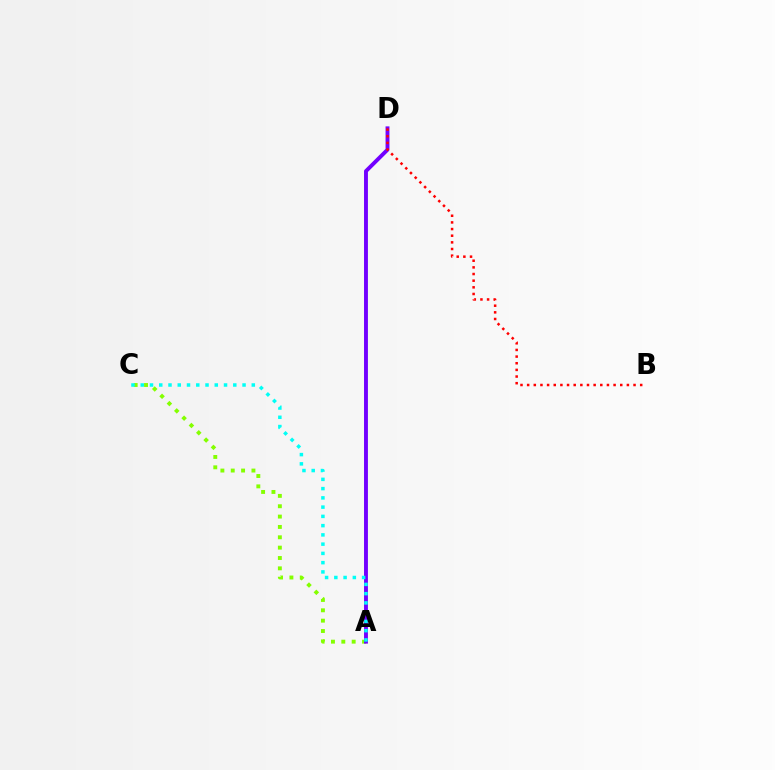{('A', 'C'): [{'color': '#84ff00', 'line_style': 'dotted', 'thickness': 2.81}, {'color': '#00fff6', 'line_style': 'dotted', 'thickness': 2.51}], ('A', 'D'): [{'color': '#7200ff', 'line_style': 'solid', 'thickness': 2.8}], ('B', 'D'): [{'color': '#ff0000', 'line_style': 'dotted', 'thickness': 1.81}]}